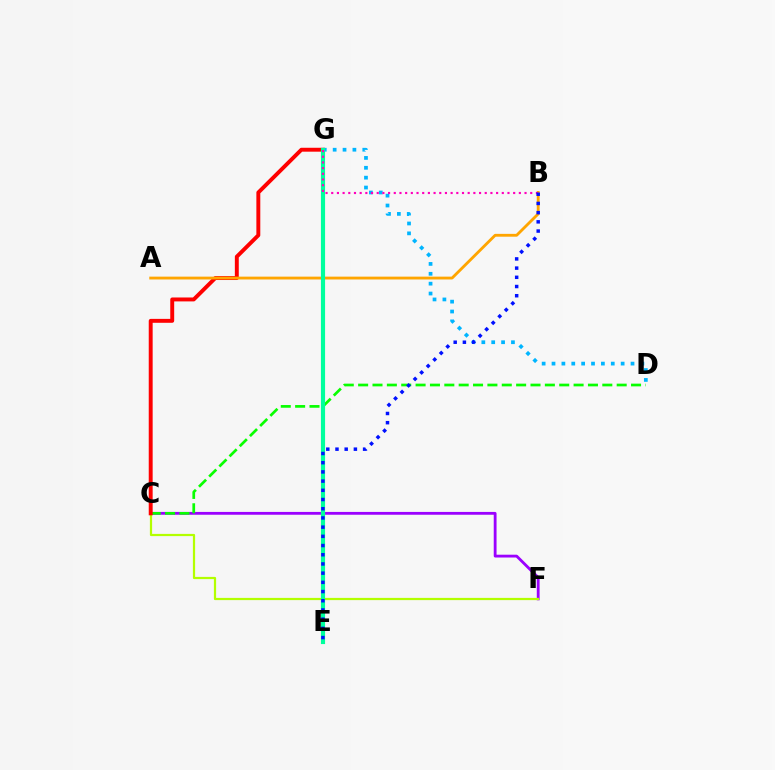{('C', 'F'): [{'color': '#9b00ff', 'line_style': 'solid', 'thickness': 2.03}, {'color': '#b3ff00', 'line_style': 'solid', 'thickness': 1.61}], ('C', 'D'): [{'color': '#08ff00', 'line_style': 'dashed', 'thickness': 1.95}], ('C', 'G'): [{'color': '#ff0000', 'line_style': 'solid', 'thickness': 2.82}], ('D', 'G'): [{'color': '#00b5ff', 'line_style': 'dotted', 'thickness': 2.68}], ('A', 'B'): [{'color': '#ffa500', 'line_style': 'solid', 'thickness': 2.04}], ('E', 'G'): [{'color': '#00ff9d', 'line_style': 'solid', 'thickness': 2.99}], ('B', 'G'): [{'color': '#ff00bd', 'line_style': 'dotted', 'thickness': 1.54}], ('B', 'E'): [{'color': '#0010ff', 'line_style': 'dotted', 'thickness': 2.5}]}